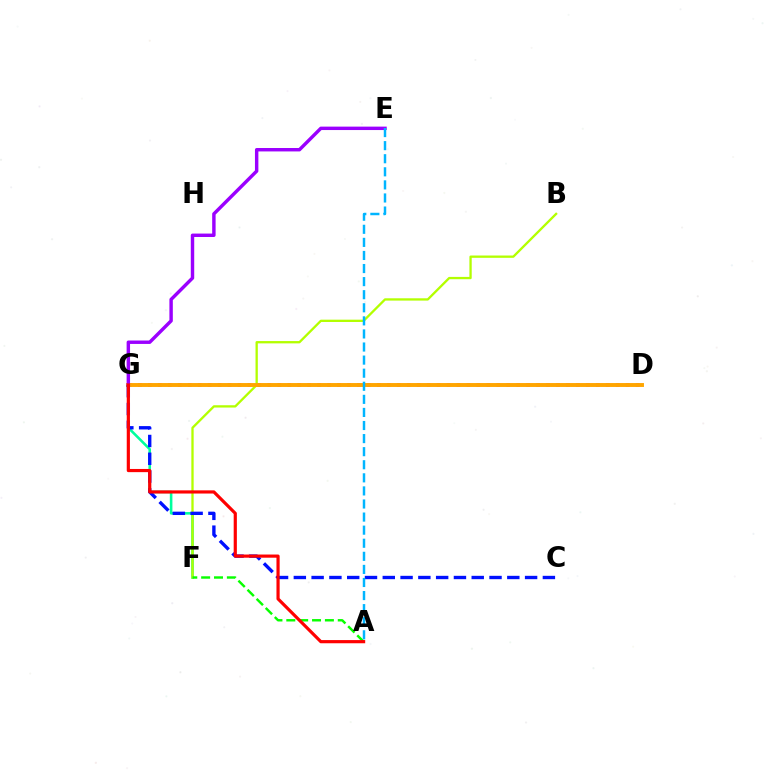{('F', 'G'): [{'color': '#00ff9d', 'line_style': 'solid', 'thickness': 1.86}], ('B', 'F'): [{'color': '#b3ff00', 'line_style': 'solid', 'thickness': 1.66}], ('A', 'F'): [{'color': '#08ff00', 'line_style': 'dashed', 'thickness': 1.75}], ('D', 'G'): [{'color': '#ff00bd', 'line_style': 'dotted', 'thickness': 2.71}, {'color': '#ffa500', 'line_style': 'solid', 'thickness': 2.81}], ('E', 'G'): [{'color': '#9b00ff', 'line_style': 'solid', 'thickness': 2.47}], ('C', 'G'): [{'color': '#0010ff', 'line_style': 'dashed', 'thickness': 2.42}], ('A', 'E'): [{'color': '#00b5ff', 'line_style': 'dashed', 'thickness': 1.78}], ('A', 'G'): [{'color': '#ff0000', 'line_style': 'solid', 'thickness': 2.29}]}